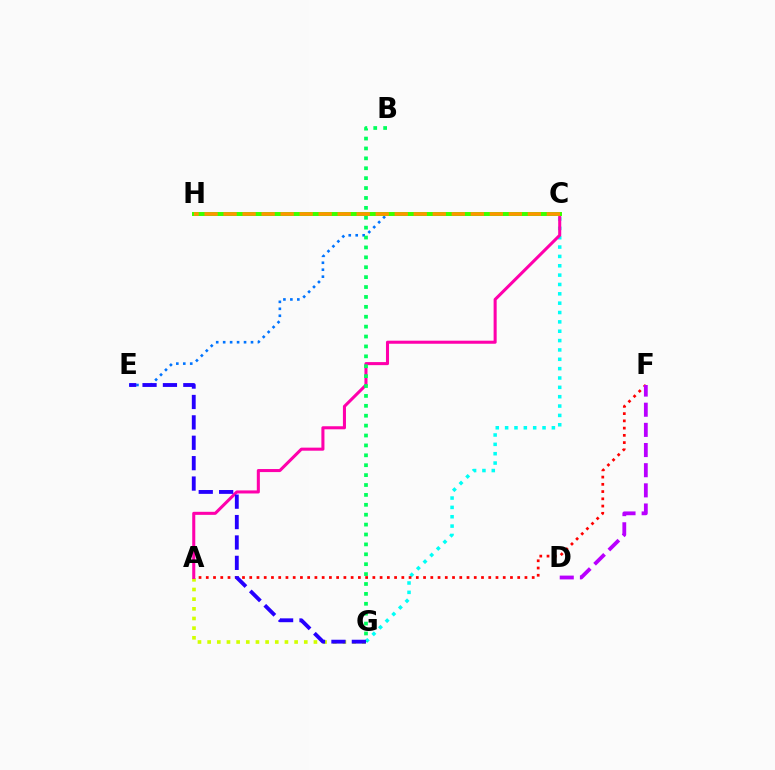{('A', 'G'): [{'color': '#d1ff00', 'line_style': 'dotted', 'thickness': 2.63}], ('C', 'G'): [{'color': '#00fff6', 'line_style': 'dotted', 'thickness': 2.54}], ('C', 'E'): [{'color': '#0074ff', 'line_style': 'dotted', 'thickness': 1.89}], ('A', 'F'): [{'color': '#ff0000', 'line_style': 'dotted', 'thickness': 1.97}], ('A', 'C'): [{'color': '#ff00ac', 'line_style': 'solid', 'thickness': 2.2}], ('D', 'F'): [{'color': '#b900ff', 'line_style': 'dashed', 'thickness': 2.74}], ('C', 'H'): [{'color': '#3dff00', 'line_style': 'solid', 'thickness': 2.86}, {'color': '#ff9400', 'line_style': 'dashed', 'thickness': 2.58}], ('B', 'G'): [{'color': '#00ff5c', 'line_style': 'dotted', 'thickness': 2.69}], ('E', 'G'): [{'color': '#2500ff', 'line_style': 'dashed', 'thickness': 2.77}]}